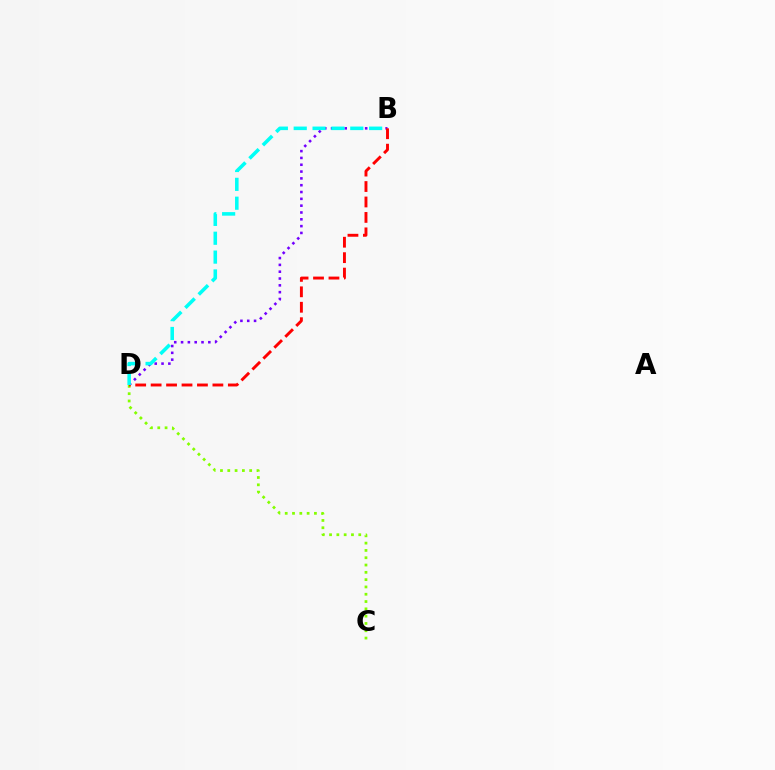{('B', 'D'): [{'color': '#7200ff', 'line_style': 'dotted', 'thickness': 1.85}, {'color': '#ff0000', 'line_style': 'dashed', 'thickness': 2.1}, {'color': '#00fff6', 'line_style': 'dashed', 'thickness': 2.56}], ('C', 'D'): [{'color': '#84ff00', 'line_style': 'dotted', 'thickness': 1.98}]}